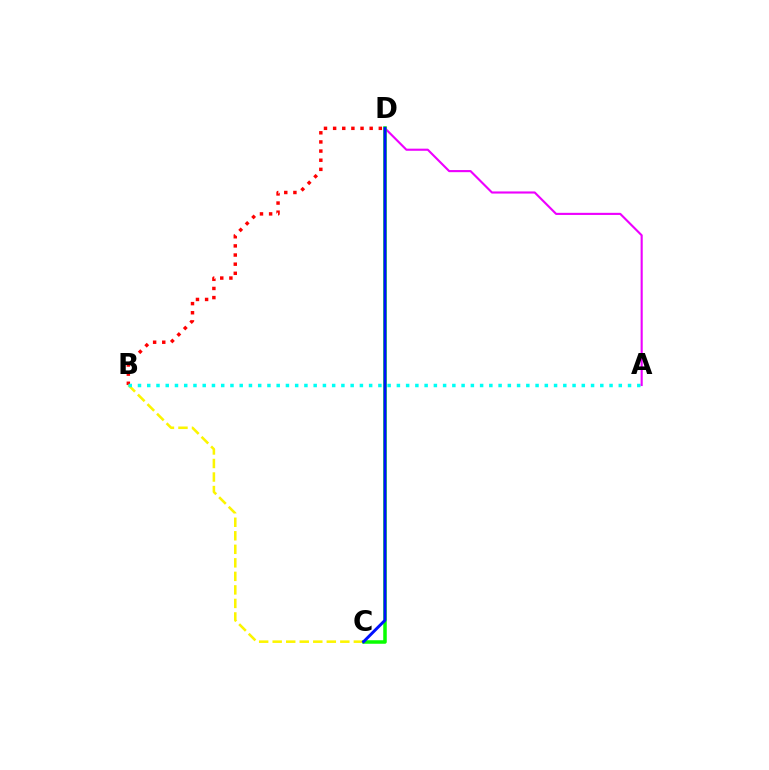{('B', 'D'): [{'color': '#ff0000', 'line_style': 'dotted', 'thickness': 2.48}], ('B', 'C'): [{'color': '#fcf500', 'line_style': 'dashed', 'thickness': 1.84}], ('A', 'B'): [{'color': '#00fff6', 'line_style': 'dotted', 'thickness': 2.51}], ('A', 'D'): [{'color': '#ee00ff', 'line_style': 'solid', 'thickness': 1.53}], ('C', 'D'): [{'color': '#08ff00', 'line_style': 'solid', 'thickness': 2.53}, {'color': '#0010ff', 'line_style': 'solid', 'thickness': 2.12}]}